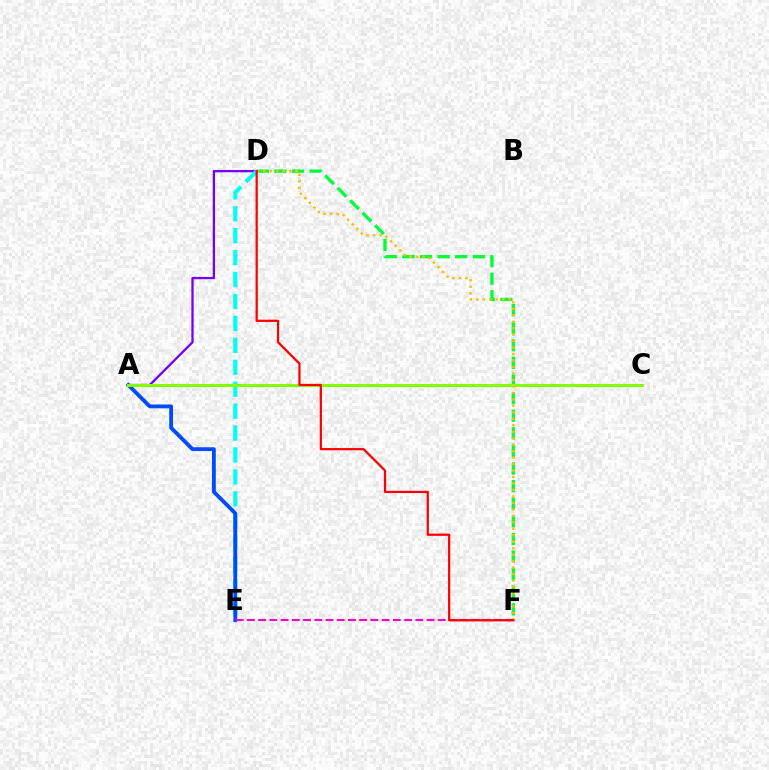{('A', 'D'): [{'color': '#7200ff', 'line_style': 'solid', 'thickness': 1.64}], ('D', 'E'): [{'color': '#00fff6', 'line_style': 'dashed', 'thickness': 2.98}], ('A', 'E'): [{'color': '#004bff', 'line_style': 'solid', 'thickness': 2.75}], ('E', 'F'): [{'color': '#ff00cf', 'line_style': 'dashed', 'thickness': 1.52}], ('D', 'F'): [{'color': '#00ff39', 'line_style': 'dashed', 'thickness': 2.39}, {'color': '#ffbd00', 'line_style': 'dotted', 'thickness': 1.76}, {'color': '#ff0000', 'line_style': 'solid', 'thickness': 1.61}], ('A', 'C'): [{'color': '#84ff00', 'line_style': 'solid', 'thickness': 2.15}]}